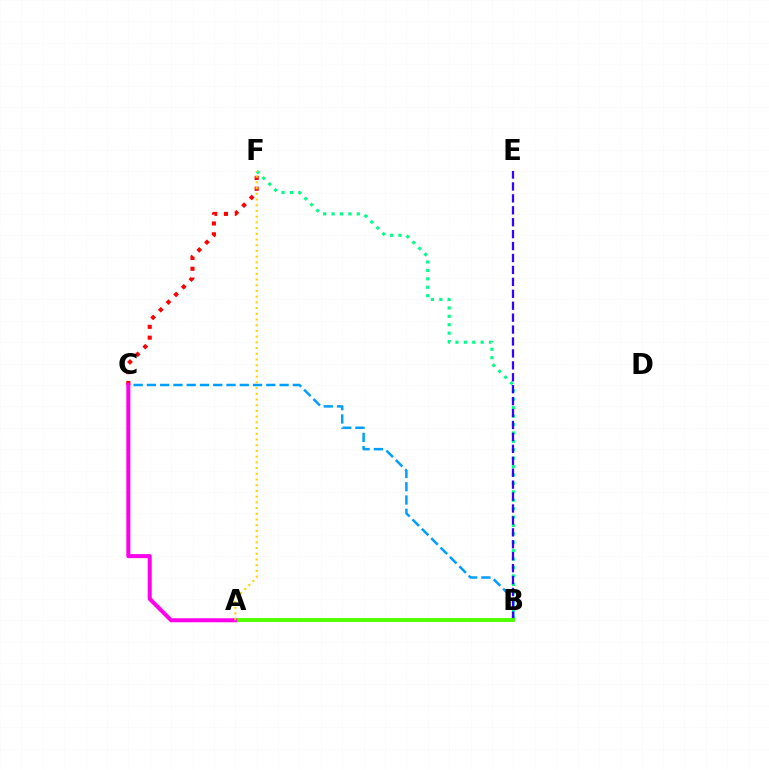{('B', 'F'): [{'color': '#00ff86', 'line_style': 'dotted', 'thickness': 2.29}], ('B', 'C'): [{'color': '#009eff', 'line_style': 'dashed', 'thickness': 1.8}], ('B', 'E'): [{'color': '#3700ff', 'line_style': 'dashed', 'thickness': 1.62}], ('C', 'F'): [{'color': '#ff0000', 'line_style': 'dotted', 'thickness': 2.94}], ('A', 'B'): [{'color': '#4fff00', 'line_style': 'solid', 'thickness': 2.8}], ('A', 'C'): [{'color': '#ff00ed', 'line_style': 'solid', 'thickness': 2.9}], ('A', 'F'): [{'color': '#ffd500', 'line_style': 'dotted', 'thickness': 1.55}]}